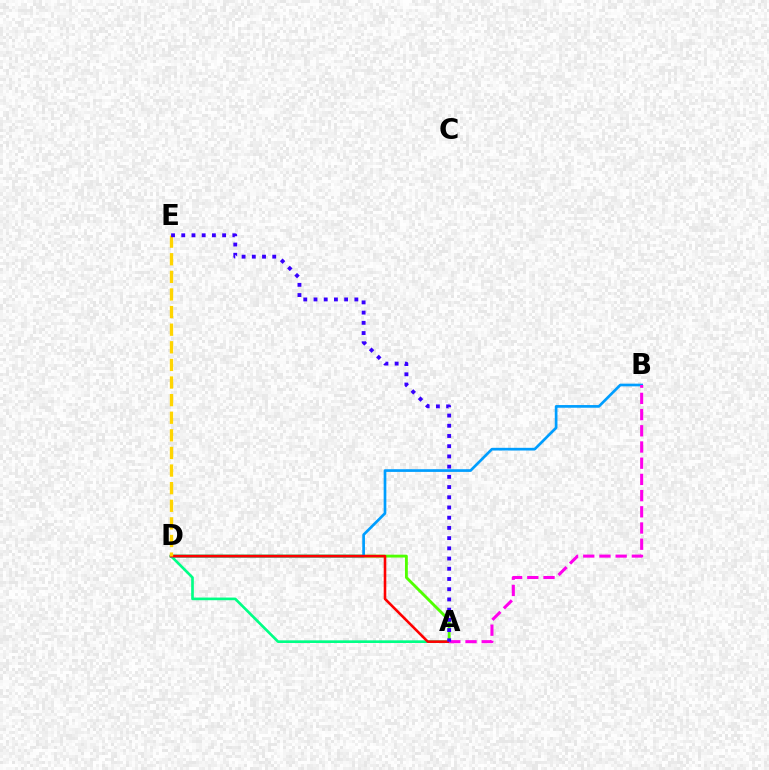{('A', 'D'): [{'color': '#4fff00', 'line_style': 'solid', 'thickness': 2.06}, {'color': '#00ff86', 'line_style': 'solid', 'thickness': 1.92}, {'color': '#ff0000', 'line_style': 'solid', 'thickness': 1.86}], ('B', 'D'): [{'color': '#009eff', 'line_style': 'solid', 'thickness': 1.94}], ('D', 'E'): [{'color': '#ffd500', 'line_style': 'dashed', 'thickness': 2.39}], ('A', 'B'): [{'color': '#ff00ed', 'line_style': 'dashed', 'thickness': 2.2}], ('A', 'E'): [{'color': '#3700ff', 'line_style': 'dotted', 'thickness': 2.78}]}